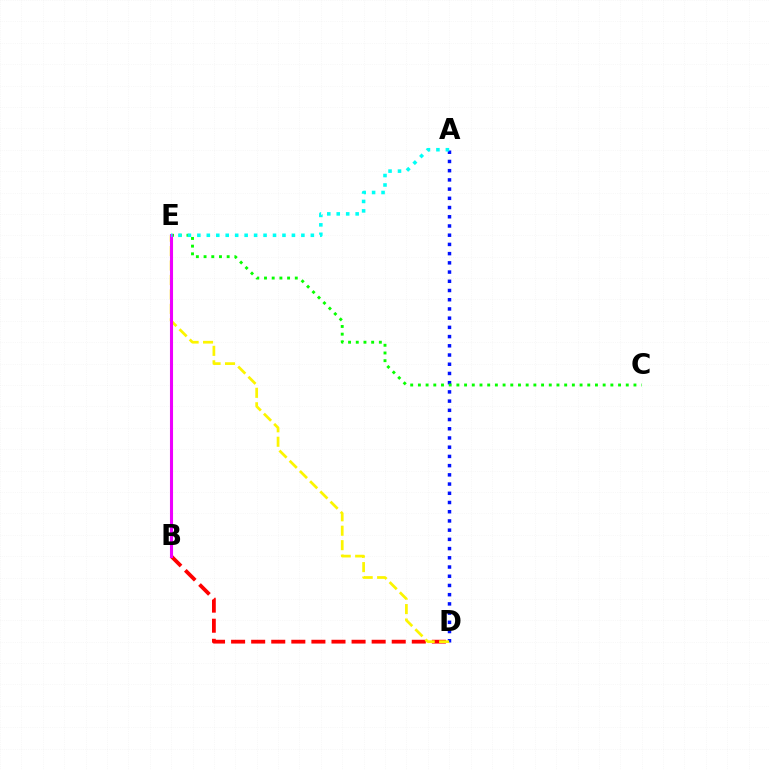{('A', 'D'): [{'color': '#0010ff', 'line_style': 'dotted', 'thickness': 2.5}], ('B', 'D'): [{'color': '#ff0000', 'line_style': 'dashed', 'thickness': 2.73}], ('C', 'E'): [{'color': '#08ff00', 'line_style': 'dotted', 'thickness': 2.09}], ('D', 'E'): [{'color': '#fcf500', 'line_style': 'dashed', 'thickness': 1.96}], ('B', 'E'): [{'color': '#ee00ff', 'line_style': 'solid', 'thickness': 2.21}], ('A', 'E'): [{'color': '#00fff6', 'line_style': 'dotted', 'thickness': 2.57}]}